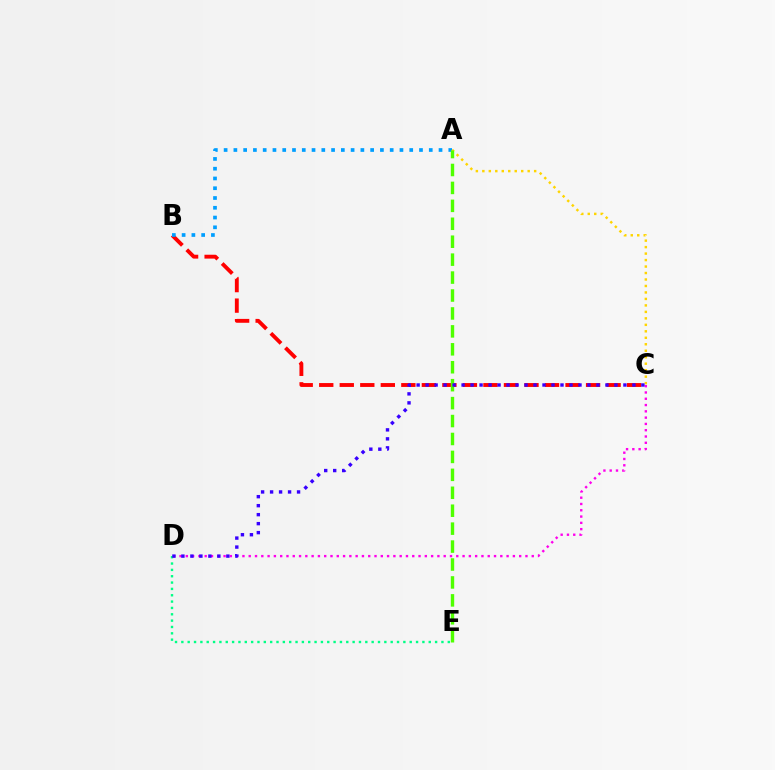{('D', 'E'): [{'color': '#00ff86', 'line_style': 'dotted', 'thickness': 1.72}], ('B', 'C'): [{'color': '#ff0000', 'line_style': 'dashed', 'thickness': 2.79}], ('C', 'D'): [{'color': '#ff00ed', 'line_style': 'dotted', 'thickness': 1.71}, {'color': '#3700ff', 'line_style': 'dotted', 'thickness': 2.44}], ('A', 'B'): [{'color': '#009eff', 'line_style': 'dotted', 'thickness': 2.65}], ('A', 'C'): [{'color': '#ffd500', 'line_style': 'dotted', 'thickness': 1.76}], ('A', 'E'): [{'color': '#4fff00', 'line_style': 'dashed', 'thickness': 2.44}]}